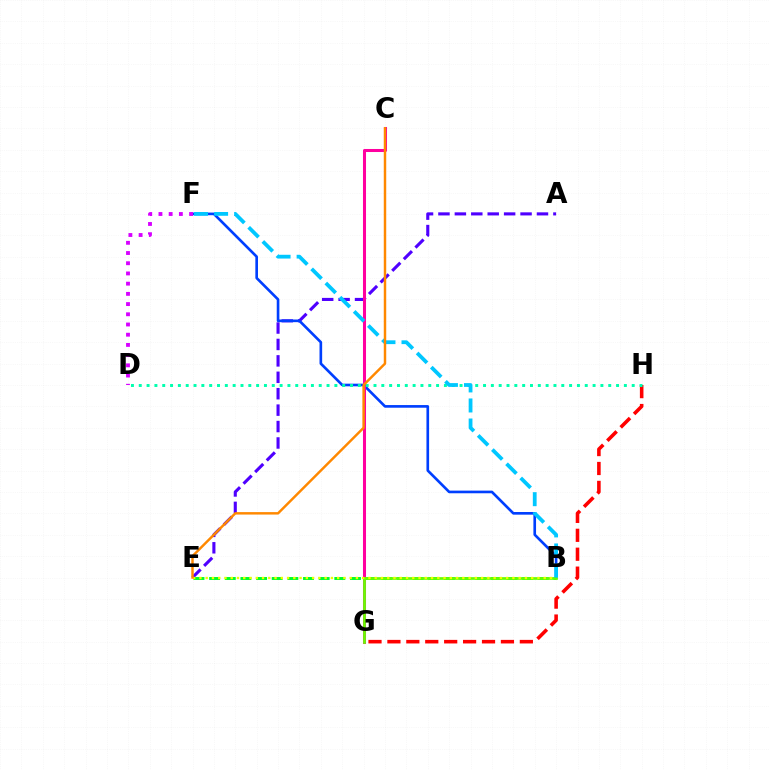{('A', 'E'): [{'color': '#4f00ff', 'line_style': 'dashed', 'thickness': 2.23}], ('B', 'F'): [{'color': '#003fff', 'line_style': 'solid', 'thickness': 1.91}, {'color': '#00c7ff', 'line_style': 'dashed', 'thickness': 2.72}], ('G', 'H'): [{'color': '#ff0000', 'line_style': 'dashed', 'thickness': 2.57}], ('C', 'G'): [{'color': '#ff00a0', 'line_style': 'solid', 'thickness': 2.19}], ('D', 'H'): [{'color': '#00ffaf', 'line_style': 'dotted', 'thickness': 2.13}], ('D', 'F'): [{'color': '#d600ff', 'line_style': 'dotted', 'thickness': 2.77}], ('B', 'E'): [{'color': '#00ff27', 'line_style': 'dashed', 'thickness': 2.13}, {'color': '#eeff00', 'line_style': 'dotted', 'thickness': 1.7}], ('B', 'G'): [{'color': '#66ff00', 'line_style': 'solid', 'thickness': 1.95}], ('C', 'E'): [{'color': '#ff8800', 'line_style': 'solid', 'thickness': 1.77}]}